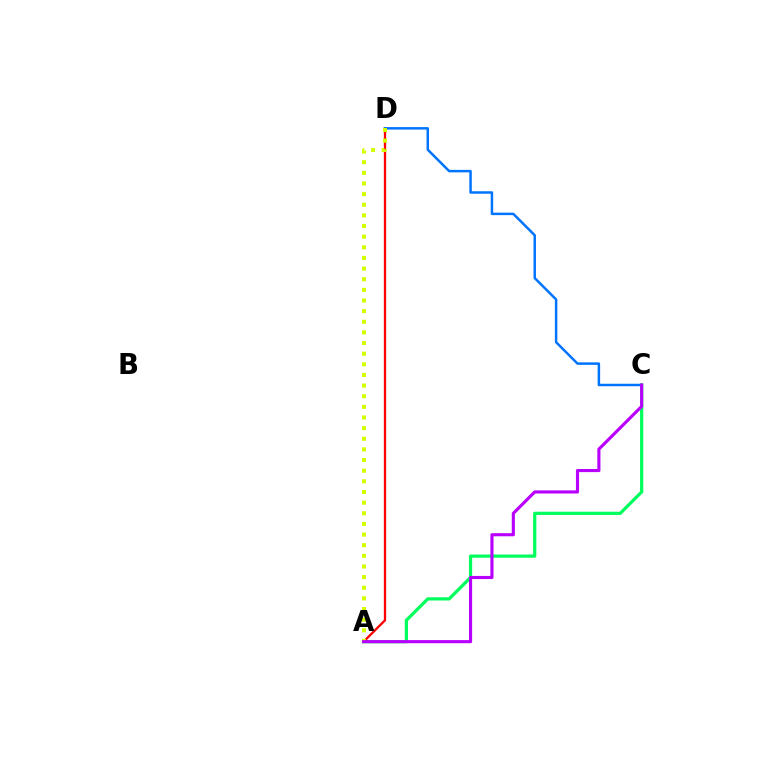{('A', 'C'): [{'color': '#00ff5c', 'line_style': 'solid', 'thickness': 2.32}, {'color': '#b900ff', 'line_style': 'solid', 'thickness': 2.25}], ('A', 'D'): [{'color': '#ff0000', 'line_style': 'solid', 'thickness': 1.66}, {'color': '#d1ff00', 'line_style': 'dotted', 'thickness': 2.89}], ('C', 'D'): [{'color': '#0074ff', 'line_style': 'solid', 'thickness': 1.79}]}